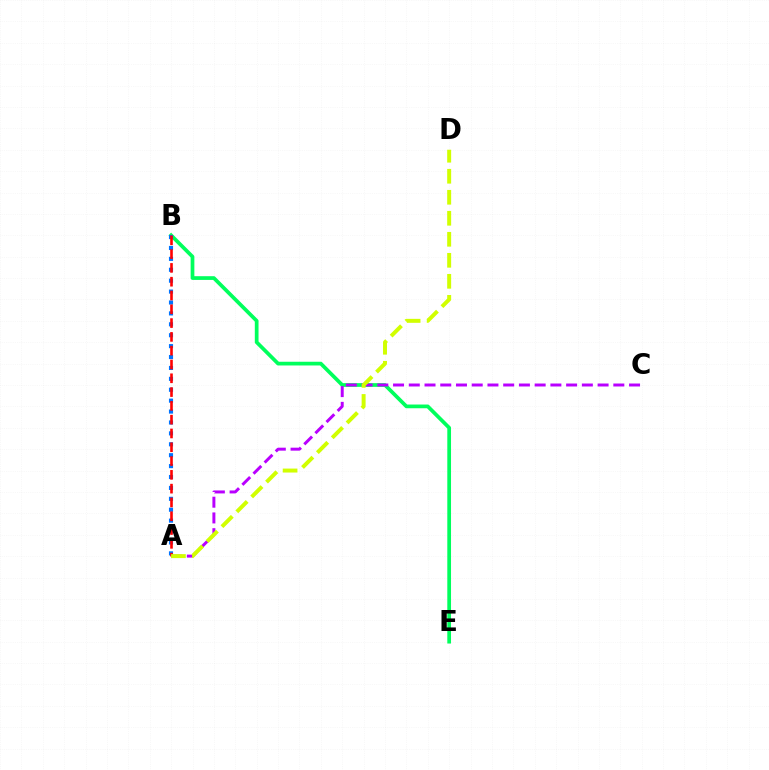{('B', 'E'): [{'color': '#00ff5c', 'line_style': 'solid', 'thickness': 2.68}], ('A', 'C'): [{'color': '#b900ff', 'line_style': 'dashed', 'thickness': 2.14}], ('A', 'B'): [{'color': '#0074ff', 'line_style': 'dotted', 'thickness': 2.96}, {'color': '#ff0000', 'line_style': 'dashed', 'thickness': 1.87}], ('A', 'D'): [{'color': '#d1ff00', 'line_style': 'dashed', 'thickness': 2.85}]}